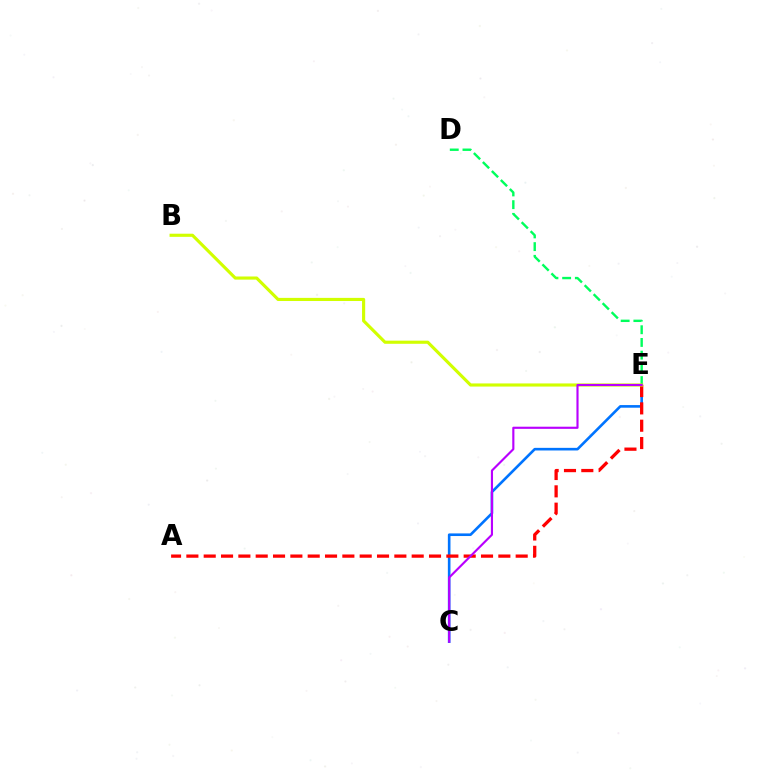{('D', 'E'): [{'color': '#00ff5c', 'line_style': 'dashed', 'thickness': 1.73}], ('C', 'E'): [{'color': '#0074ff', 'line_style': 'solid', 'thickness': 1.89}, {'color': '#b900ff', 'line_style': 'solid', 'thickness': 1.54}], ('A', 'E'): [{'color': '#ff0000', 'line_style': 'dashed', 'thickness': 2.35}], ('B', 'E'): [{'color': '#d1ff00', 'line_style': 'solid', 'thickness': 2.26}]}